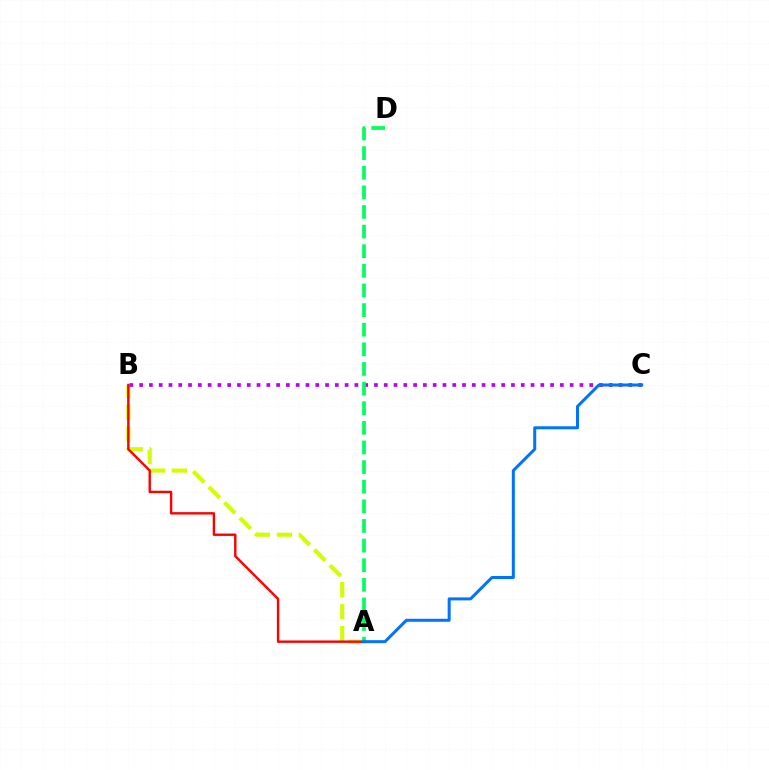{('A', 'B'): [{'color': '#d1ff00', 'line_style': 'dashed', 'thickness': 2.98}, {'color': '#ff0000', 'line_style': 'solid', 'thickness': 1.73}], ('B', 'C'): [{'color': '#b900ff', 'line_style': 'dotted', 'thickness': 2.66}], ('A', 'D'): [{'color': '#00ff5c', 'line_style': 'dashed', 'thickness': 2.67}], ('A', 'C'): [{'color': '#0074ff', 'line_style': 'solid', 'thickness': 2.17}]}